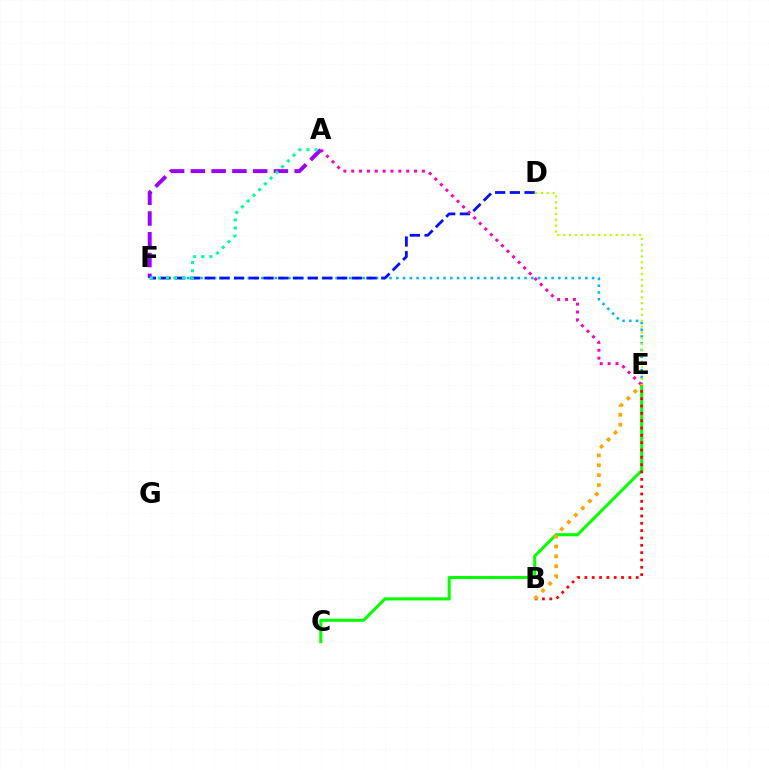{('E', 'F'): [{'color': '#00b5ff', 'line_style': 'dotted', 'thickness': 1.83}], ('D', 'F'): [{'color': '#0010ff', 'line_style': 'dashed', 'thickness': 2.0}], ('C', 'E'): [{'color': '#08ff00', 'line_style': 'solid', 'thickness': 2.2}], ('D', 'E'): [{'color': '#b3ff00', 'line_style': 'dotted', 'thickness': 1.59}], ('A', 'E'): [{'color': '#ff00bd', 'line_style': 'dotted', 'thickness': 2.13}], ('A', 'F'): [{'color': '#9b00ff', 'line_style': 'dashed', 'thickness': 2.82}, {'color': '#00ff9d', 'line_style': 'dotted', 'thickness': 2.2}], ('B', 'E'): [{'color': '#ff0000', 'line_style': 'dotted', 'thickness': 1.99}, {'color': '#ffa500', 'line_style': 'dotted', 'thickness': 2.69}]}